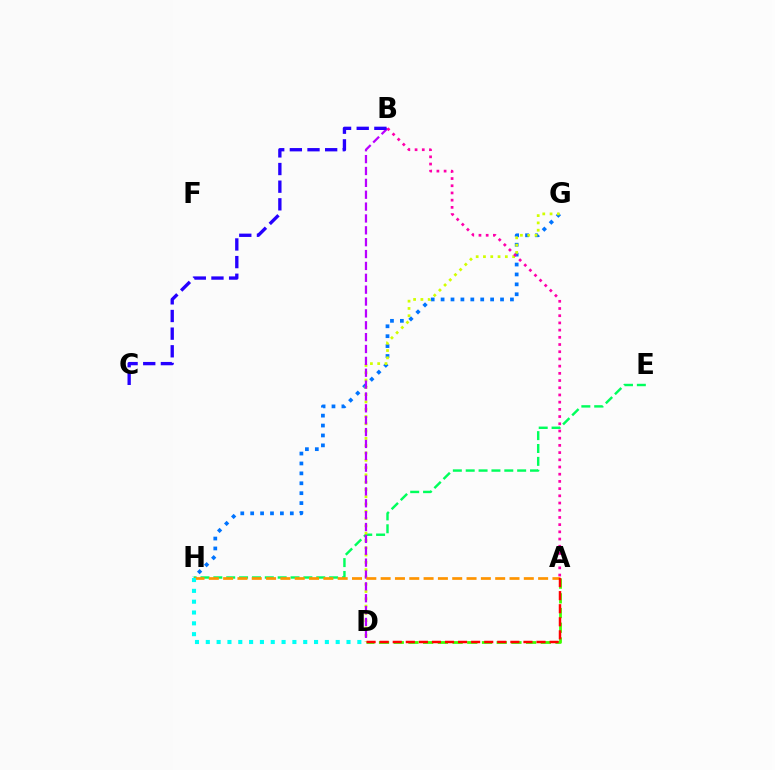{('A', 'D'): [{'color': '#3dff00', 'line_style': 'dashed', 'thickness': 2.0}, {'color': '#ff0000', 'line_style': 'dashed', 'thickness': 1.78}], ('G', 'H'): [{'color': '#0074ff', 'line_style': 'dotted', 'thickness': 2.69}], ('E', 'H'): [{'color': '#00ff5c', 'line_style': 'dashed', 'thickness': 1.75}], ('D', 'G'): [{'color': '#d1ff00', 'line_style': 'dotted', 'thickness': 1.98}], ('B', 'D'): [{'color': '#b900ff', 'line_style': 'dashed', 'thickness': 1.61}], ('B', 'C'): [{'color': '#2500ff', 'line_style': 'dashed', 'thickness': 2.4}], ('A', 'B'): [{'color': '#ff00ac', 'line_style': 'dotted', 'thickness': 1.96}], ('A', 'H'): [{'color': '#ff9400', 'line_style': 'dashed', 'thickness': 1.95}], ('D', 'H'): [{'color': '#00fff6', 'line_style': 'dotted', 'thickness': 2.94}]}